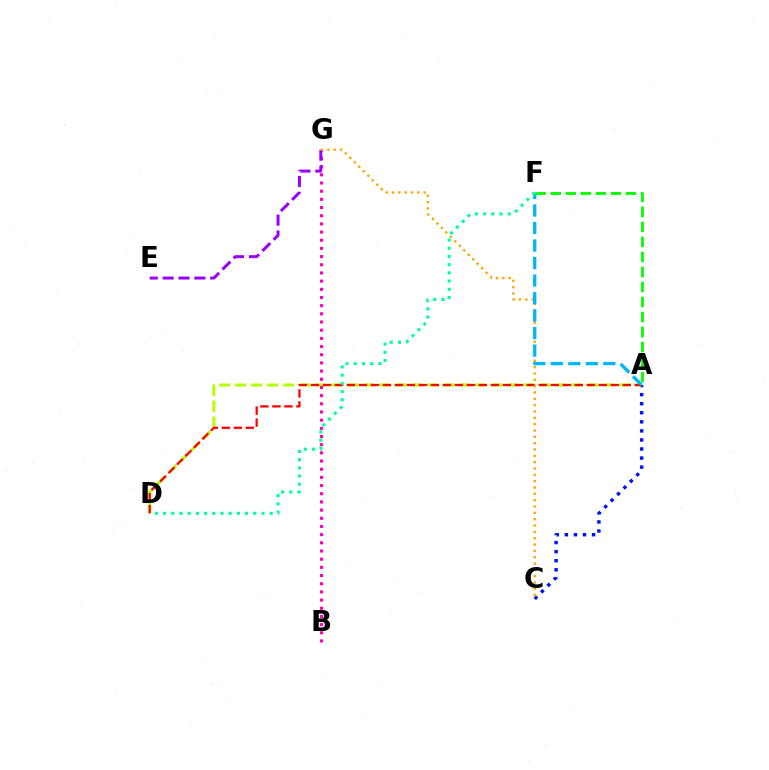{('A', 'C'): [{'color': '#0010ff', 'line_style': 'dotted', 'thickness': 2.46}], ('A', 'D'): [{'color': '#b3ff00', 'line_style': 'dashed', 'thickness': 2.17}, {'color': '#ff0000', 'line_style': 'dashed', 'thickness': 1.63}], ('B', 'G'): [{'color': '#ff00bd', 'line_style': 'dotted', 'thickness': 2.22}], ('E', 'G'): [{'color': '#9b00ff', 'line_style': 'dashed', 'thickness': 2.15}], ('C', 'G'): [{'color': '#ffa500', 'line_style': 'dotted', 'thickness': 1.72}], ('A', 'F'): [{'color': '#00b5ff', 'line_style': 'dashed', 'thickness': 2.38}, {'color': '#08ff00', 'line_style': 'dashed', 'thickness': 2.04}], ('D', 'F'): [{'color': '#00ff9d', 'line_style': 'dotted', 'thickness': 2.23}]}